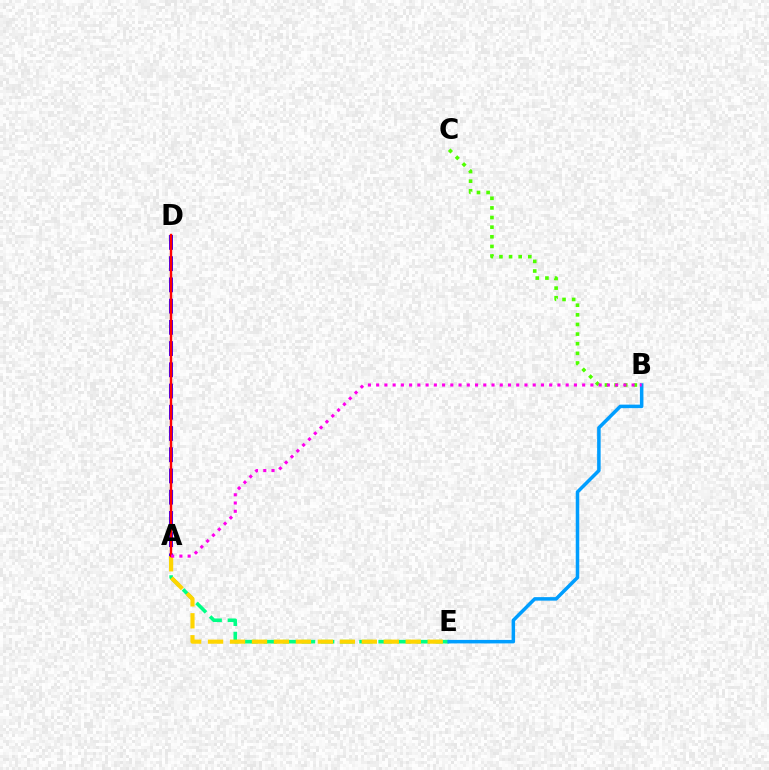{('A', 'E'): [{'color': '#00ff86', 'line_style': 'dashed', 'thickness': 2.6}, {'color': '#ffd500', 'line_style': 'dashed', 'thickness': 2.98}], ('A', 'D'): [{'color': '#3700ff', 'line_style': 'dashed', 'thickness': 2.88}, {'color': '#ff0000', 'line_style': 'solid', 'thickness': 1.74}], ('B', 'C'): [{'color': '#4fff00', 'line_style': 'dotted', 'thickness': 2.61}], ('B', 'E'): [{'color': '#009eff', 'line_style': 'solid', 'thickness': 2.53}], ('A', 'B'): [{'color': '#ff00ed', 'line_style': 'dotted', 'thickness': 2.24}]}